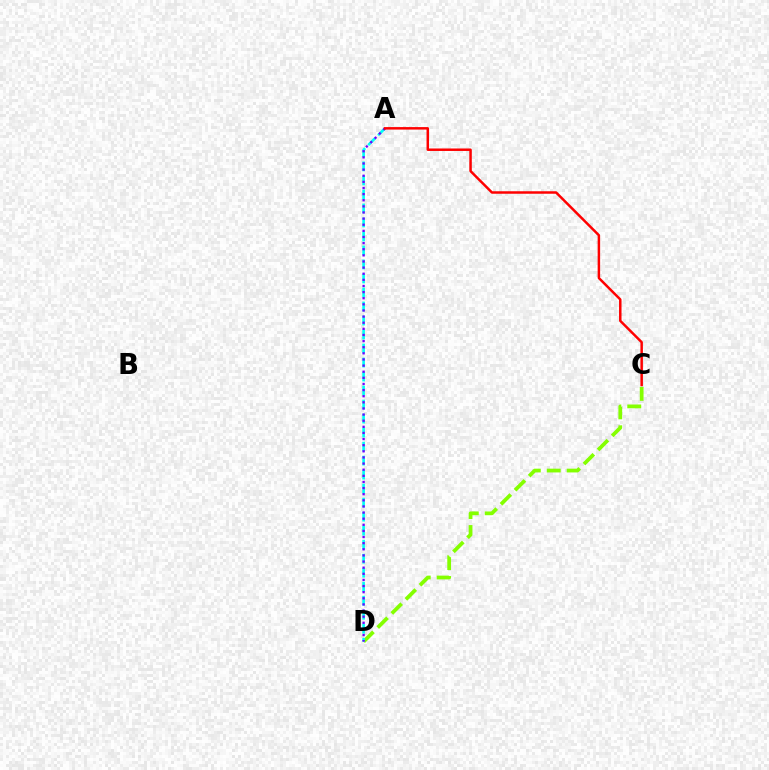{('C', 'D'): [{'color': '#84ff00', 'line_style': 'dashed', 'thickness': 2.71}], ('A', 'D'): [{'color': '#00fff6', 'line_style': 'dashed', 'thickness': 1.9}, {'color': '#7200ff', 'line_style': 'dotted', 'thickness': 1.66}], ('A', 'C'): [{'color': '#ff0000', 'line_style': 'solid', 'thickness': 1.79}]}